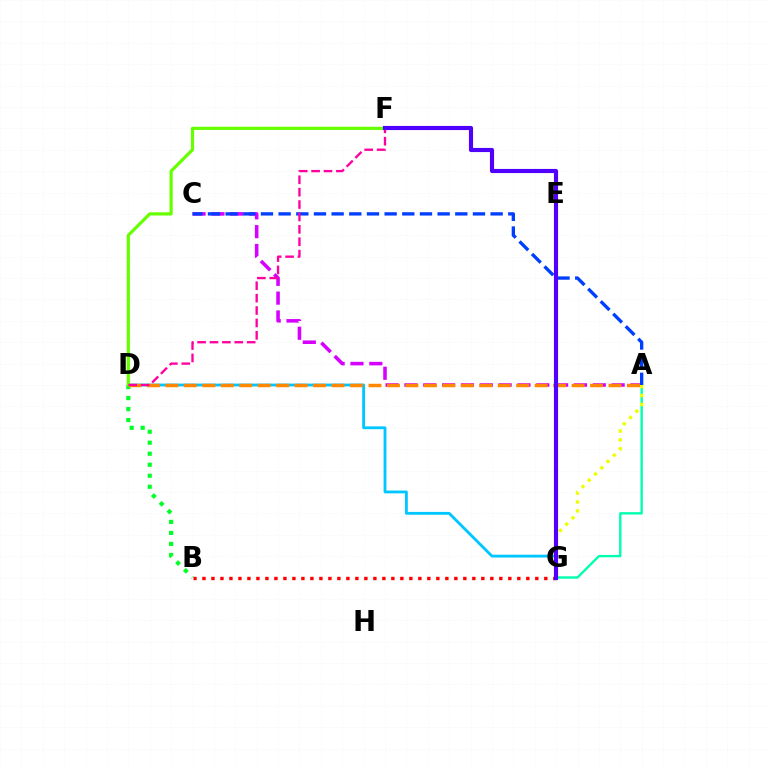{('A', 'C'): [{'color': '#d600ff', 'line_style': 'dashed', 'thickness': 2.56}, {'color': '#003fff', 'line_style': 'dashed', 'thickness': 2.4}], ('A', 'G'): [{'color': '#00ffaf', 'line_style': 'solid', 'thickness': 1.71}, {'color': '#eeff00', 'line_style': 'dotted', 'thickness': 2.41}], ('D', 'G'): [{'color': '#00c7ff', 'line_style': 'solid', 'thickness': 2.04}], ('B', 'D'): [{'color': '#00ff27', 'line_style': 'dotted', 'thickness': 2.99}], ('A', 'D'): [{'color': '#ff8800', 'line_style': 'dashed', 'thickness': 2.51}], ('D', 'F'): [{'color': '#66ff00', 'line_style': 'solid', 'thickness': 2.3}, {'color': '#ff00a0', 'line_style': 'dashed', 'thickness': 1.68}], ('B', 'G'): [{'color': '#ff0000', 'line_style': 'dotted', 'thickness': 2.44}], ('F', 'G'): [{'color': '#4f00ff', 'line_style': 'solid', 'thickness': 2.98}]}